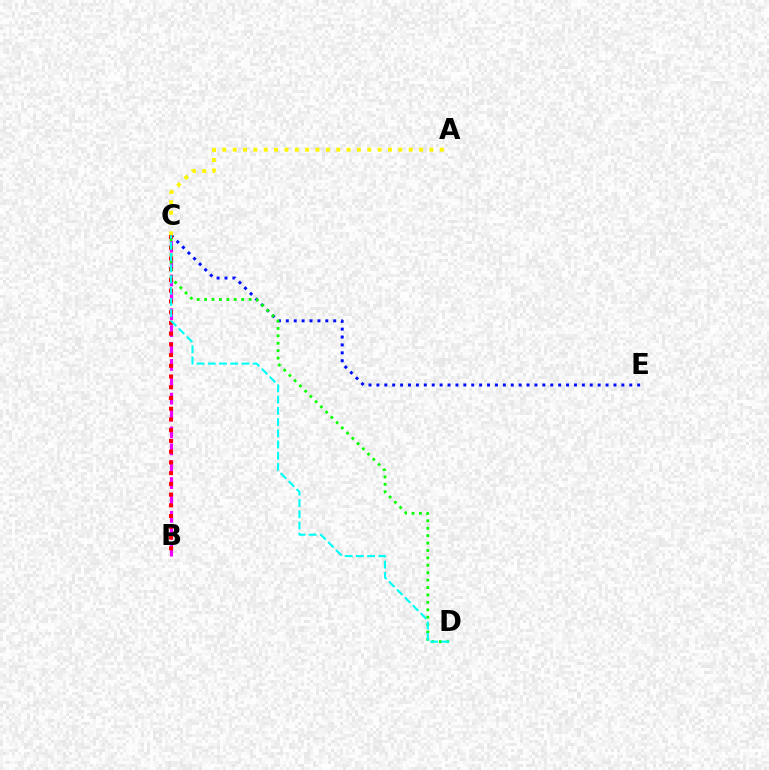{('B', 'C'): [{'color': '#ee00ff', 'line_style': 'dashed', 'thickness': 2.29}, {'color': '#ff0000', 'line_style': 'dotted', 'thickness': 2.92}], ('C', 'E'): [{'color': '#0010ff', 'line_style': 'dotted', 'thickness': 2.15}], ('A', 'C'): [{'color': '#fcf500', 'line_style': 'dotted', 'thickness': 2.81}], ('C', 'D'): [{'color': '#08ff00', 'line_style': 'dotted', 'thickness': 2.01}, {'color': '#00fff6', 'line_style': 'dashed', 'thickness': 1.52}]}